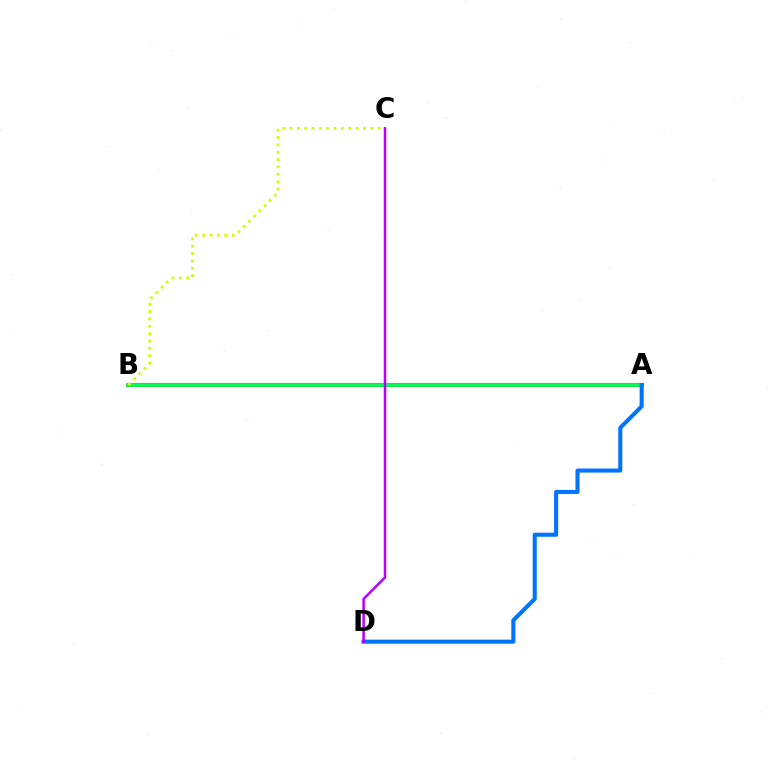{('A', 'B'): [{'color': '#ff0000', 'line_style': 'solid', 'thickness': 2.73}, {'color': '#00ff5c', 'line_style': 'solid', 'thickness': 2.65}], ('A', 'D'): [{'color': '#0074ff', 'line_style': 'solid', 'thickness': 2.92}], ('C', 'D'): [{'color': '#b900ff', 'line_style': 'solid', 'thickness': 1.81}], ('B', 'C'): [{'color': '#d1ff00', 'line_style': 'dotted', 'thickness': 2.0}]}